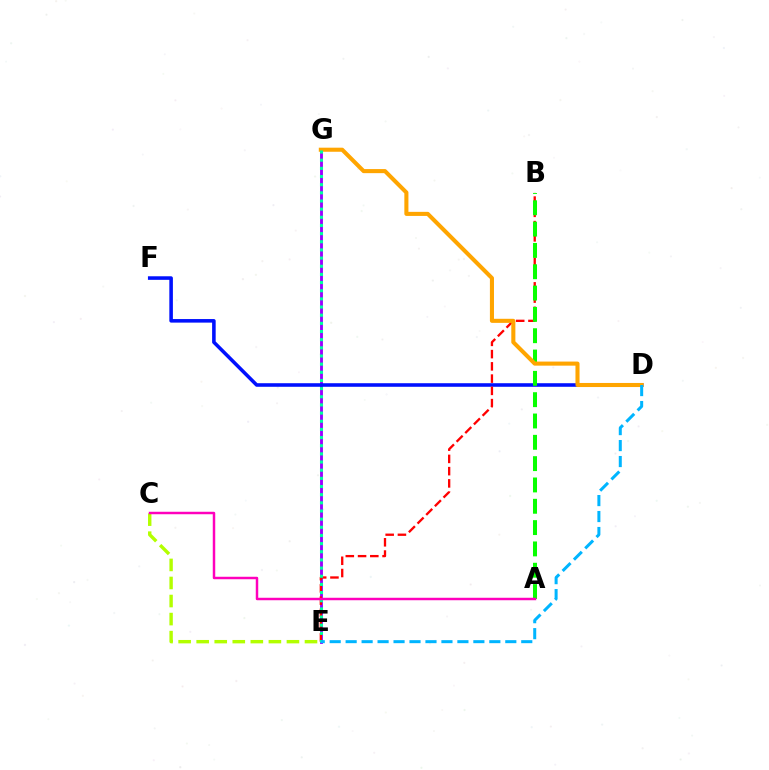{('E', 'G'): [{'color': '#9b00ff', 'line_style': 'solid', 'thickness': 2.06}, {'color': '#00ff9d', 'line_style': 'dotted', 'thickness': 2.22}], ('D', 'F'): [{'color': '#0010ff', 'line_style': 'solid', 'thickness': 2.57}], ('C', 'E'): [{'color': '#b3ff00', 'line_style': 'dashed', 'thickness': 2.45}], ('B', 'E'): [{'color': '#ff0000', 'line_style': 'dashed', 'thickness': 1.66}], ('A', 'B'): [{'color': '#08ff00', 'line_style': 'dashed', 'thickness': 2.9}], ('D', 'G'): [{'color': '#ffa500', 'line_style': 'solid', 'thickness': 2.93}], ('A', 'C'): [{'color': '#ff00bd', 'line_style': 'solid', 'thickness': 1.78}], ('D', 'E'): [{'color': '#00b5ff', 'line_style': 'dashed', 'thickness': 2.17}]}